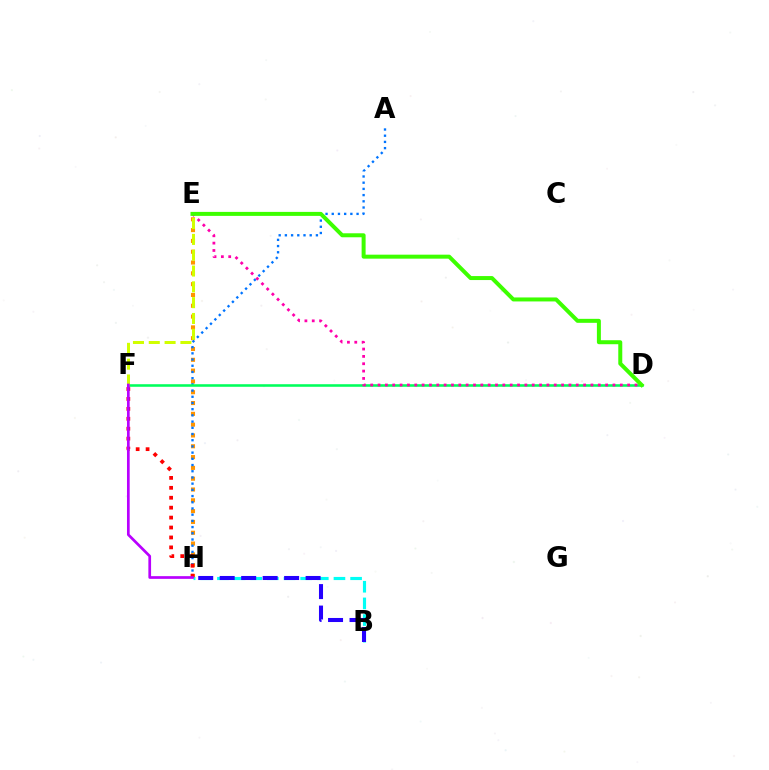{('E', 'H'): [{'color': '#ff9400', 'line_style': 'dotted', 'thickness': 2.94}], ('A', 'H'): [{'color': '#0074ff', 'line_style': 'dotted', 'thickness': 1.69}], ('D', 'F'): [{'color': '#00ff5c', 'line_style': 'solid', 'thickness': 1.85}], ('E', 'F'): [{'color': '#d1ff00', 'line_style': 'dashed', 'thickness': 2.15}], ('D', 'E'): [{'color': '#ff00ac', 'line_style': 'dotted', 'thickness': 1.99}, {'color': '#3dff00', 'line_style': 'solid', 'thickness': 2.87}], ('B', 'H'): [{'color': '#00fff6', 'line_style': 'dashed', 'thickness': 2.26}, {'color': '#2500ff', 'line_style': 'dashed', 'thickness': 2.92}], ('F', 'H'): [{'color': '#ff0000', 'line_style': 'dotted', 'thickness': 2.7}, {'color': '#b900ff', 'line_style': 'solid', 'thickness': 1.95}]}